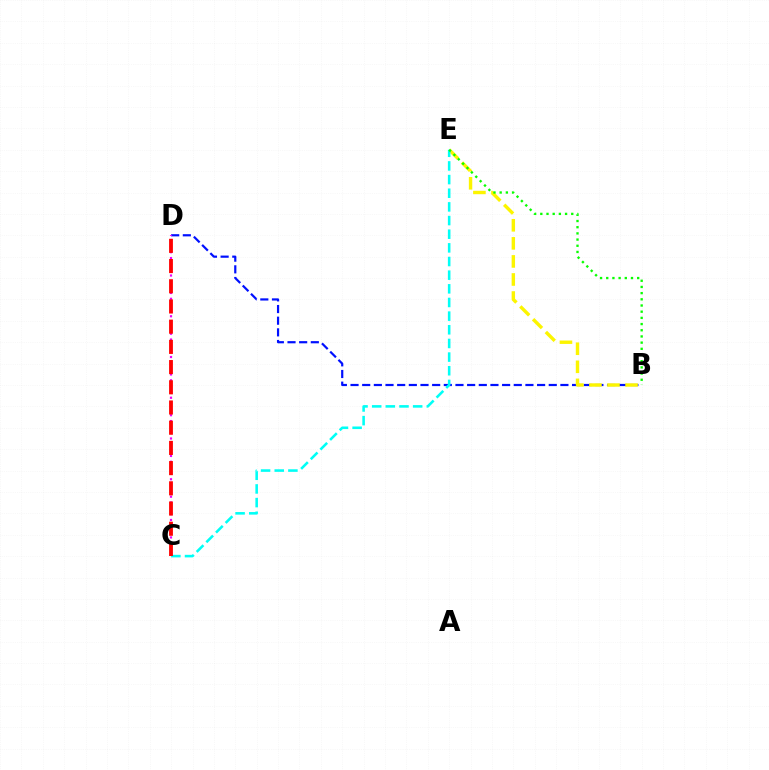{('B', 'D'): [{'color': '#0010ff', 'line_style': 'dashed', 'thickness': 1.58}], ('B', 'E'): [{'color': '#fcf500', 'line_style': 'dashed', 'thickness': 2.45}, {'color': '#08ff00', 'line_style': 'dotted', 'thickness': 1.68}], ('C', 'D'): [{'color': '#ee00ff', 'line_style': 'dotted', 'thickness': 1.58}, {'color': '#ff0000', 'line_style': 'dashed', 'thickness': 2.74}], ('C', 'E'): [{'color': '#00fff6', 'line_style': 'dashed', 'thickness': 1.86}]}